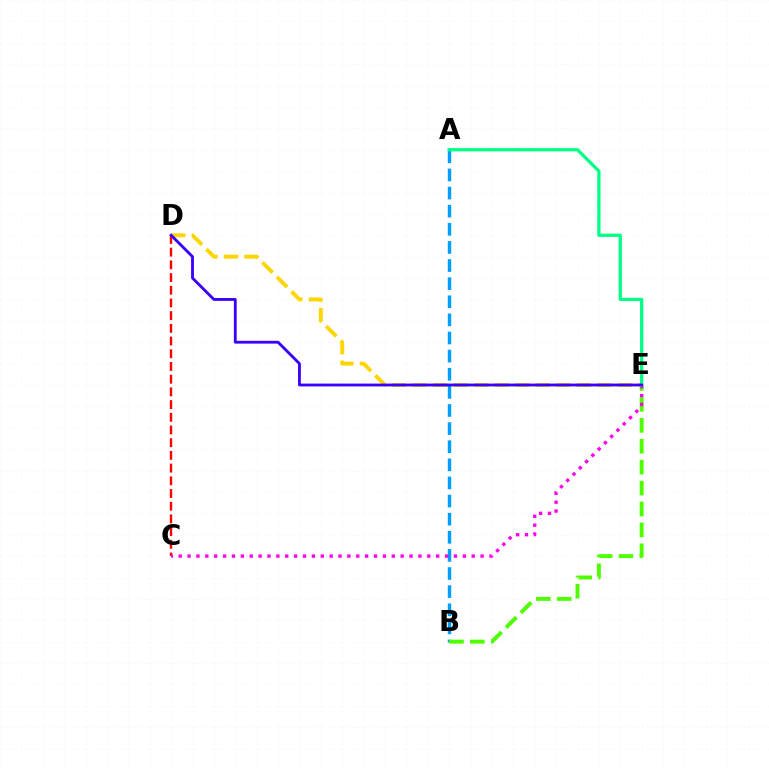{('A', 'B'): [{'color': '#009eff', 'line_style': 'dashed', 'thickness': 2.46}], ('C', 'D'): [{'color': '#ff0000', 'line_style': 'dashed', 'thickness': 1.73}], ('B', 'E'): [{'color': '#4fff00', 'line_style': 'dashed', 'thickness': 2.84}], ('C', 'E'): [{'color': '#ff00ed', 'line_style': 'dotted', 'thickness': 2.41}], ('D', 'E'): [{'color': '#ffd500', 'line_style': 'dashed', 'thickness': 2.79}, {'color': '#3700ff', 'line_style': 'solid', 'thickness': 2.03}], ('A', 'E'): [{'color': '#00ff86', 'line_style': 'solid', 'thickness': 2.35}]}